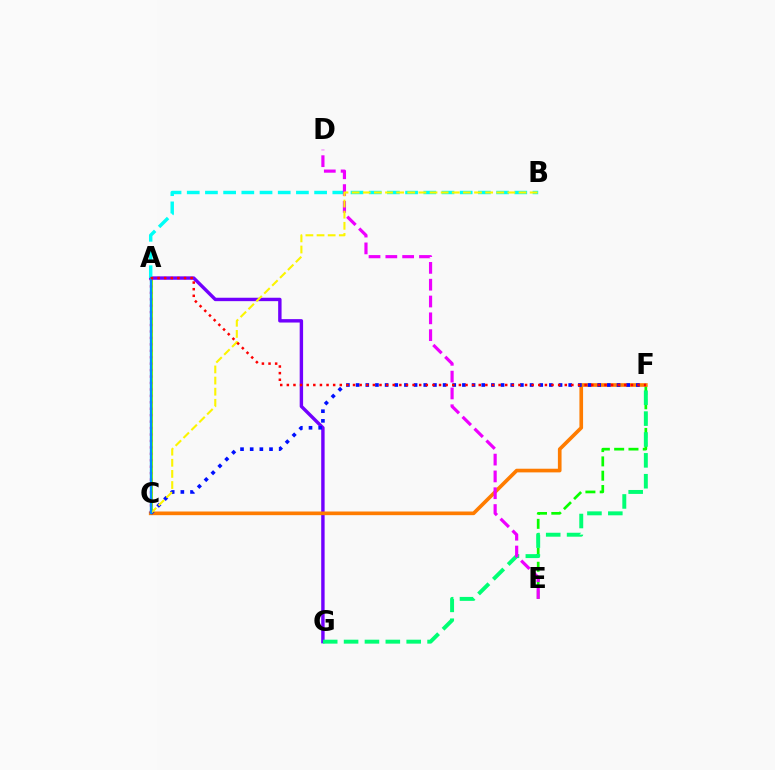{('A', 'C'): [{'color': '#84ff00', 'line_style': 'solid', 'thickness': 2.18}, {'color': '#ff0094', 'line_style': 'dotted', 'thickness': 1.75}, {'color': '#008cff', 'line_style': 'solid', 'thickness': 1.68}], ('A', 'G'): [{'color': '#7200ff', 'line_style': 'solid', 'thickness': 2.45}], ('E', 'F'): [{'color': '#08ff00', 'line_style': 'dashed', 'thickness': 1.94}], ('A', 'B'): [{'color': '#00fff6', 'line_style': 'dashed', 'thickness': 2.47}], ('C', 'F'): [{'color': '#ff7c00', 'line_style': 'solid', 'thickness': 2.64}, {'color': '#0010ff', 'line_style': 'dotted', 'thickness': 2.63}], ('F', 'G'): [{'color': '#00ff74', 'line_style': 'dashed', 'thickness': 2.84}], ('D', 'E'): [{'color': '#ee00ff', 'line_style': 'dashed', 'thickness': 2.28}], ('B', 'C'): [{'color': '#fcf500', 'line_style': 'dashed', 'thickness': 1.51}], ('A', 'F'): [{'color': '#ff0000', 'line_style': 'dotted', 'thickness': 1.8}]}